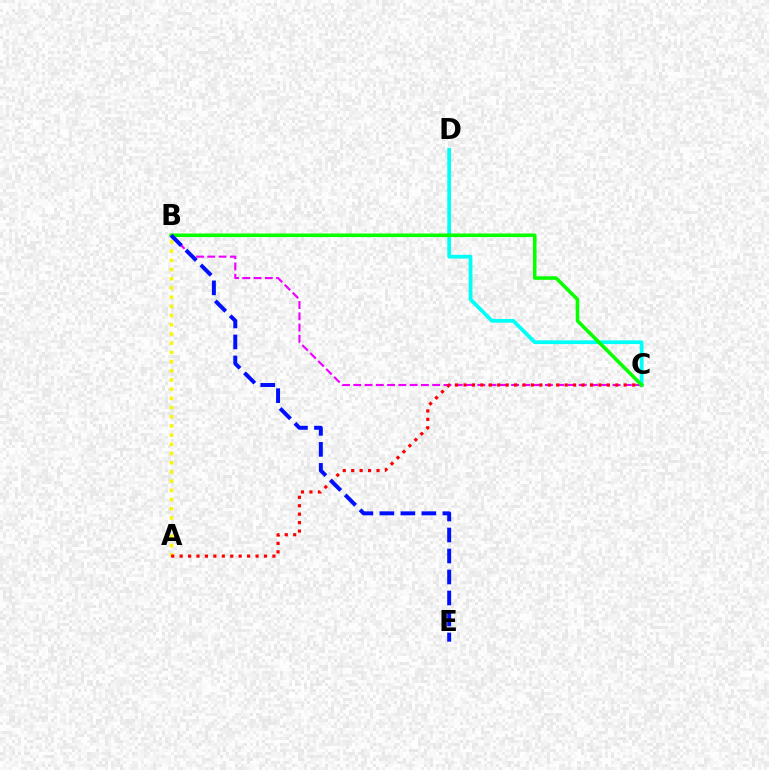{('B', 'C'): [{'color': '#ee00ff', 'line_style': 'dashed', 'thickness': 1.53}, {'color': '#08ff00', 'line_style': 'solid', 'thickness': 2.57}], ('C', 'D'): [{'color': '#00fff6', 'line_style': 'solid', 'thickness': 2.69}], ('A', 'B'): [{'color': '#fcf500', 'line_style': 'dotted', 'thickness': 2.5}], ('A', 'C'): [{'color': '#ff0000', 'line_style': 'dotted', 'thickness': 2.29}], ('B', 'E'): [{'color': '#0010ff', 'line_style': 'dashed', 'thickness': 2.85}]}